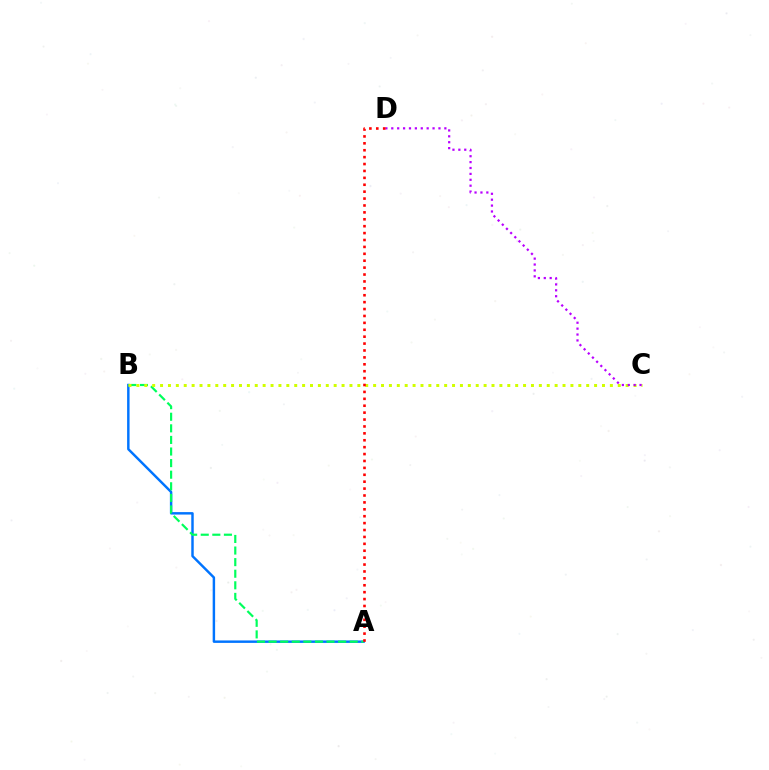{('A', 'B'): [{'color': '#0074ff', 'line_style': 'solid', 'thickness': 1.77}, {'color': '#00ff5c', 'line_style': 'dashed', 'thickness': 1.57}], ('B', 'C'): [{'color': '#d1ff00', 'line_style': 'dotted', 'thickness': 2.14}], ('C', 'D'): [{'color': '#b900ff', 'line_style': 'dotted', 'thickness': 1.6}], ('A', 'D'): [{'color': '#ff0000', 'line_style': 'dotted', 'thickness': 1.88}]}